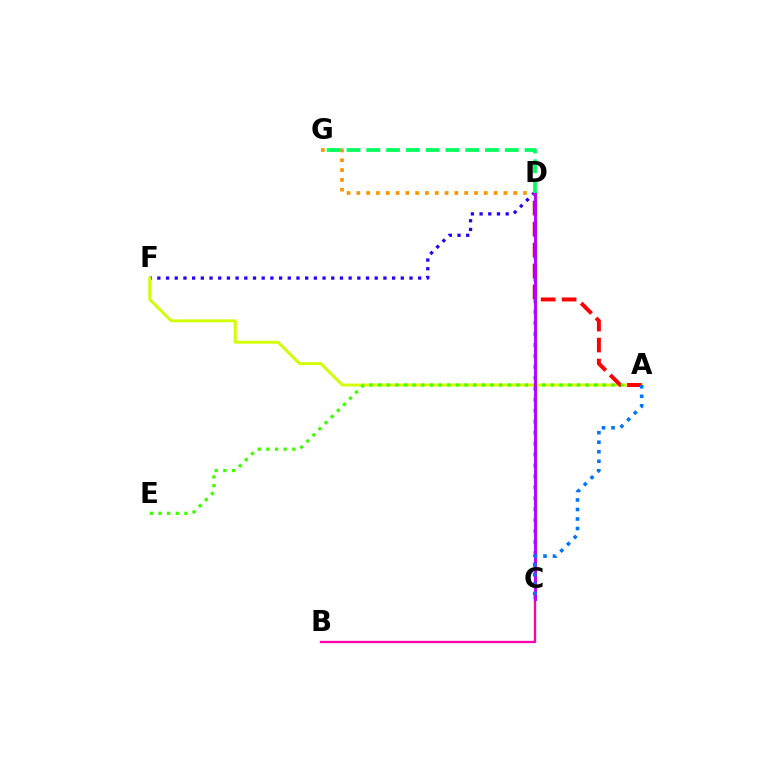{('D', 'F'): [{'color': '#2500ff', 'line_style': 'dotted', 'thickness': 2.36}], ('A', 'F'): [{'color': '#d1ff00', 'line_style': 'solid', 'thickness': 2.09}], ('C', 'D'): [{'color': '#00fff6', 'line_style': 'dotted', 'thickness': 2.98}, {'color': '#b900ff', 'line_style': 'solid', 'thickness': 2.09}], ('A', 'E'): [{'color': '#3dff00', 'line_style': 'dotted', 'thickness': 2.35}], ('D', 'G'): [{'color': '#ff9400', 'line_style': 'dotted', 'thickness': 2.66}, {'color': '#00ff5c', 'line_style': 'dashed', 'thickness': 2.69}], ('B', 'C'): [{'color': '#ff00ac', 'line_style': 'solid', 'thickness': 1.66}], ('A', 'D'): [{'color': '#ff0000', 'line_style': 'dashed', 'thickness': 2.85}], ('A', 'C'): [{'color': '#0074ff', 'line_style': 'dotted', 'thickness': 2.59}]}